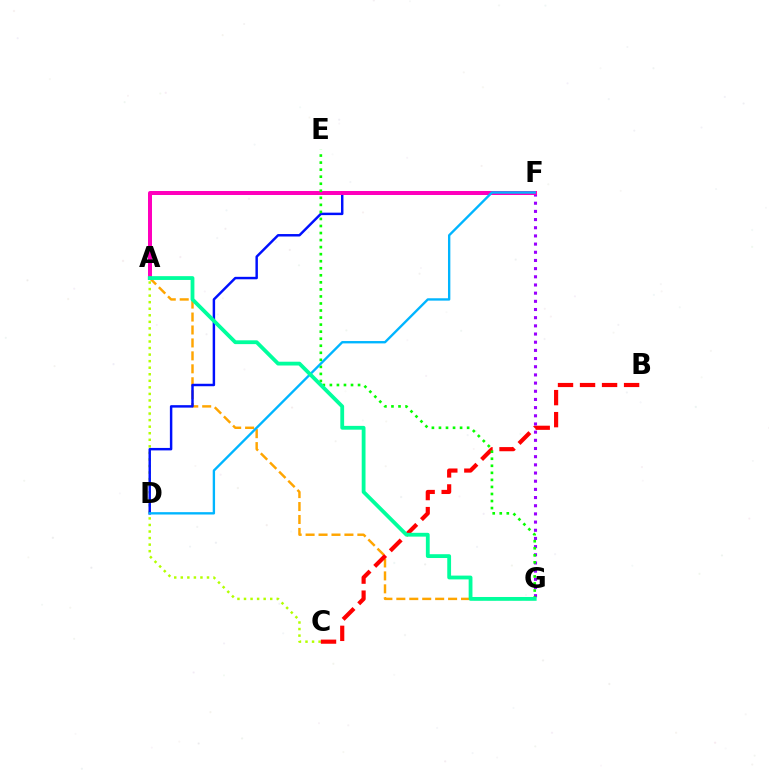{('A', 'G'): [{'color': '#ffa500', 'line_style': 'dashed', 'thickness': 1.76}, {'color': '#00ff9d', 'line_style': 'solid', 'thickness': 2.74}], ('A', 'C'): [{'color': '#b3ff00', 'line_style': 'dotted', 'thickness': 1.78}], ('B', 'C'): [{'color': '#ff0000', 'line_style': 'dashed', 'thickness': 2.99}], ('D', 'F'): [{'color': '#0010ff', 'line_style': 'solid', 'thickness': 1.77}, {'color': '#00b5ff', 'line_style': 'solid', 'thickness': 1.7}], ('F', 'G'): [{'color': '#9b00ff', 'line_style': 'dotted', 'thickness': 2.22}], ('A', 'F'): [{'color': '#ff00bd', 'line_style': 'solid', 'thickness': 2.88}], ('E', 'G'): [{'color': '#08ff00', 'line_style': 'dotted', 'thickness': 1.91}]}